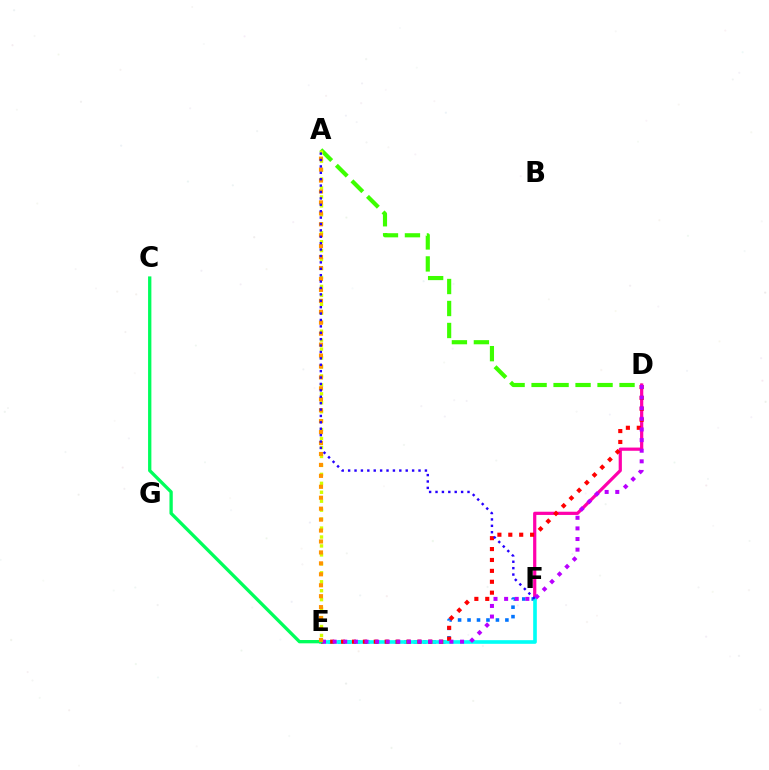{('A', 'D'): [{'color': '#3dff00', 'line_style': 'dashed', 'thickness': 2.99}], ('E', 'F'): [{'color': '#0074ff', 'line_style': 'dotted', 'thickness': 2.57}, {'color': '#00fff6', 'line_style': 'solid', 'thickness': 2.62}], ('D', 'F'): [{'color': '#ff00ac', 'line_style': 'solid', 'thickness': 2.31}], ('A', 'E'): [{'color': '#d1ff00', 'line_style': 'dotted', 'thickness': 2.43}, {'color': '#ff9400', 'line_style': 'dotted', 'thickness': 2.97}], ('D', 'E'): [{'color': '#ff0000', 'line_style': 'dotted', 'thickness': 2.96}, {'color': '#b900ff', 'line_style': 'dotted', 'thickness': 2.88}], ('C', 'E'): [{'color': '#00ff5c', 'line_style': 'solid', 'thickness': 2.38}], ('A', 'F'): [{'color': '#2500ff', 'line_style': 'dotted', 'thickness': 1.74}]}